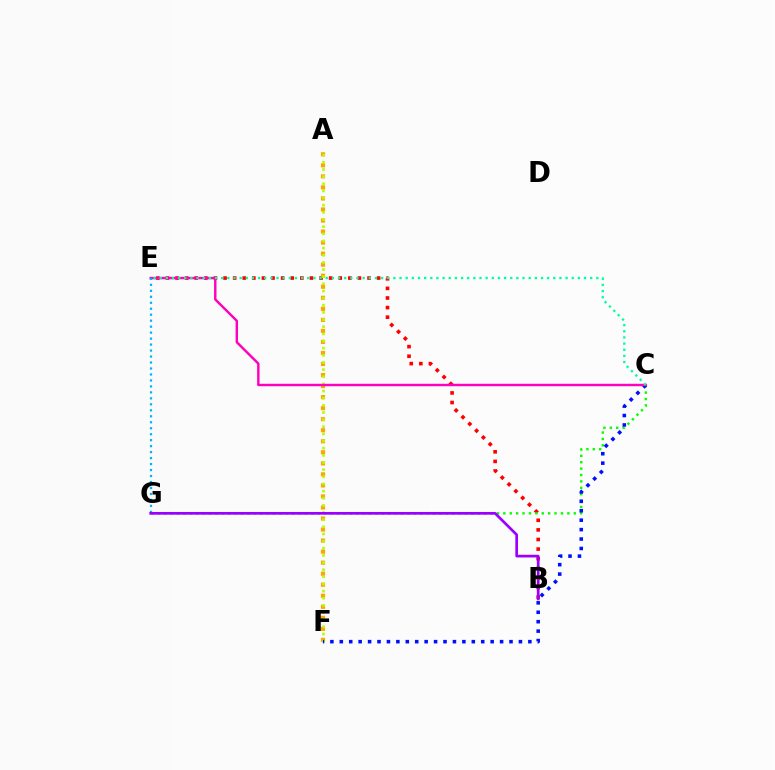{('B', 'E'): [{'color': '#ff0000', 'line_style': 'dotted', 'thickness': 2.61}], ('C', 'G'): [{'color': '#08ff00', 'line_style': 'dotted', 'thickness': 1.74}], ('A', 'F'): [{'color': '#ffa500', 'line_style': 'dotted', 'thickness': 3.0}, {'color': '#b3ff00', 'line_style': 'dotted', 'thickness': 1.94}], ('C', 'F'): [{'color': '#0010ff', 'line_style': 'dotted', 'thickness': 2.56}], ('C', 'E'): [{'color': '#ff00bd', 'line_style': 'solid', 'thickness': 1.75}, {'color': '#00ff9d', 'line_style': 'dotted', 'thickness': 1.67}], ('E', 'G'): [{'color': '#00b5ff', 'line_style': 'dotted', 'thickness': 1.62}], ('B', 'G'): [{'color': '#9b00ff', 'line_style': 'solid', 'thickness': 1.94}]}